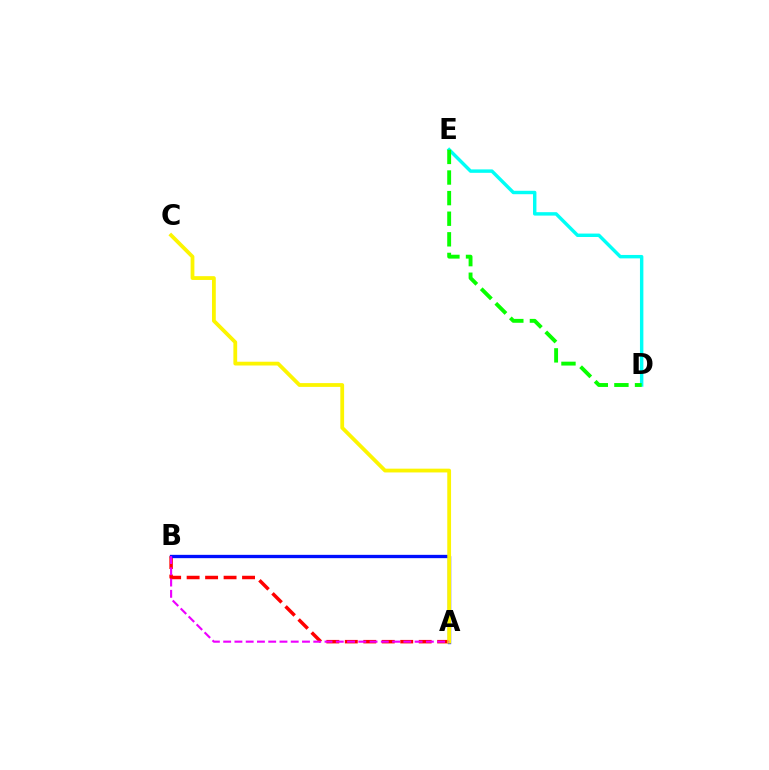{('A', 'B'): [{'color': '#ff0000', 'line_style': 'dashed', 'thickness': 2.51}, {'color': '#0010ff', 'line_style': 'solid', 'thickness': 2.39}, {'color': '#ee00ff', 'line_style': 'dashed', 'thickness': 1.53}], ('A', 'C'): [{'color': '#fcf500', 'line_style': 'solid', 'thickness': 2.72}], ('D', 'E'): [{'color': '#00fff6', 'line_style': 'solid', 'thickness': 2.47}, {'color': '#08ff00', 'line_style': 'dashed', 'thickness': 2.8}]}